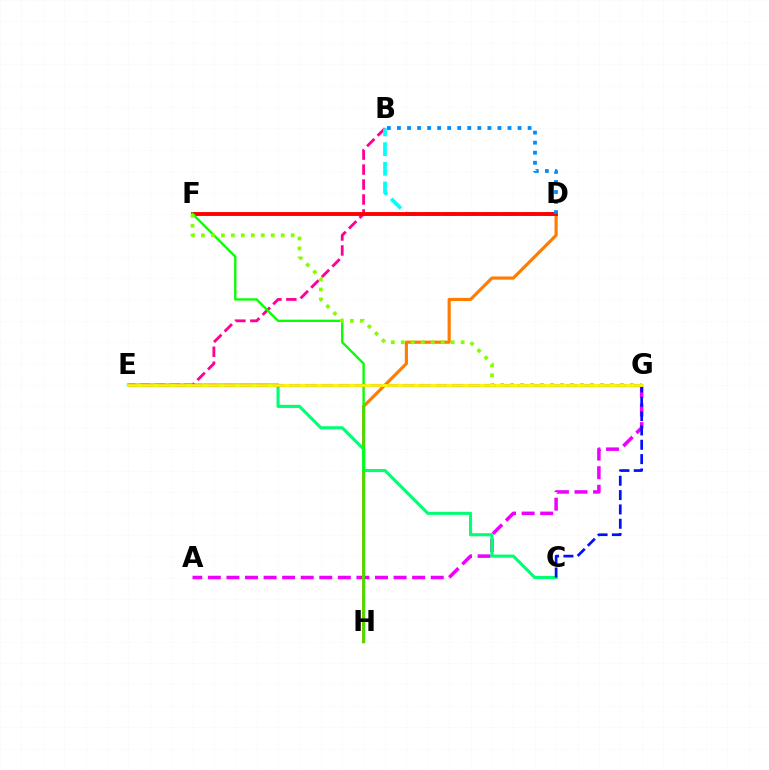{('B', 'E'): [{'color': '#ff0094', 'line_style': 'dashed', 'thickness': 2.03}], ('A', 'G'): [{'color': '#ee00ff', 'line_style': 'dashed', 'thickness': 2.52}], ('D', 'H'): [{'color': '#ff7c00', 'line_style': 'solid', 'thickness': 2.28}], ('B', 'D'): [{'color': '#00fff6', 'line_style': 'dashed', 'thickness': 2.67}, {'color': '#008cff', 'line_style': 'dotted', 'thickness': 2.73}], ('C', 'E'): [{'color': '#00ff74', 'line_style': 'solid', 'thickness': 2.24}], ('E', 'G'): [{'color': '#7200ff', 'line_style': 'dashed', 'thickness': 2.21}, {'color': '#fcf500', 'line_style': 'solid', 'thickness': 2.04}], ('D', 'F'): [{'color': '#ff0000', 'line_style': 'solid', 'thickness': 2.8}], ('F', 'H'): [{'color': '#08ff00', 'line_style': 'solid', 'thickness': 1.7}], ('C', 'G'): [{'color': '#0010ff', 'line_style': 'dashed', 'thickness': 1.95}], ('F', 'G'): [{'color': '#84ff00', 'line_style': 'dotted', 'thickness': 2.71}]}